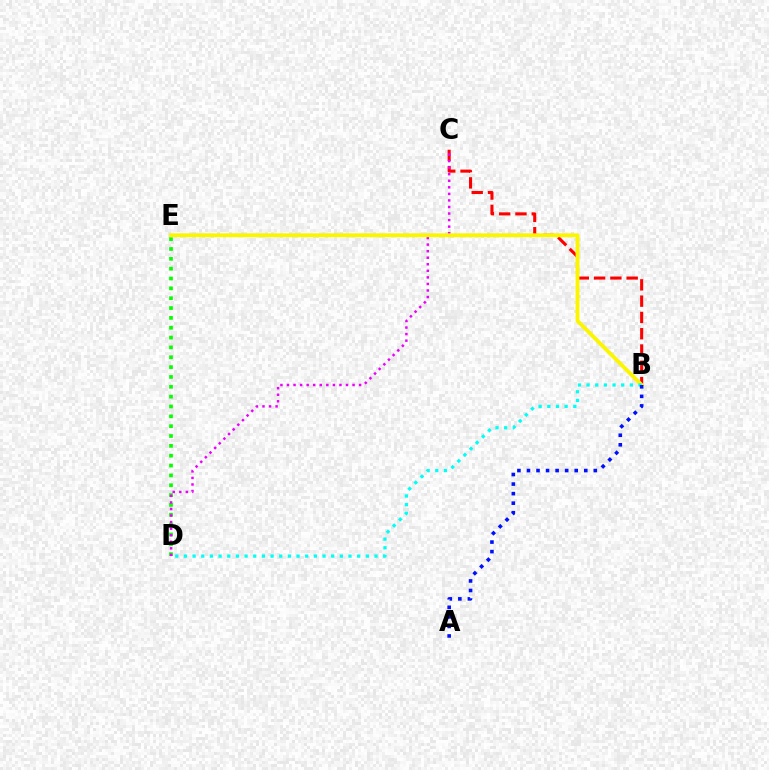{('D', 'E'): [{'color': '#08ff00', 'line_style': 'dotted', 'thickness': 2.67}], ('B', 'C'): [{'color': '#ff0000', 'line_style': 'dashed', 'thickness': 2.21}], ('C', 'D'): [{'color': '#ee00ff', 'line_style': 'dotted', 'thickness': 1.78}], ('B', 'E'): [{'color': '#fcf500', 'line_style': 'solid', 'thickness': 2.78}], ('B', 'D'): [{'color': '#00fff6', 'line_style': 'dotted', 'thickness': 2.35}], ('A', 'B'): [{'color': '#0010ff', 'line_style': 'dotted', 'thickness': 2.59}]}